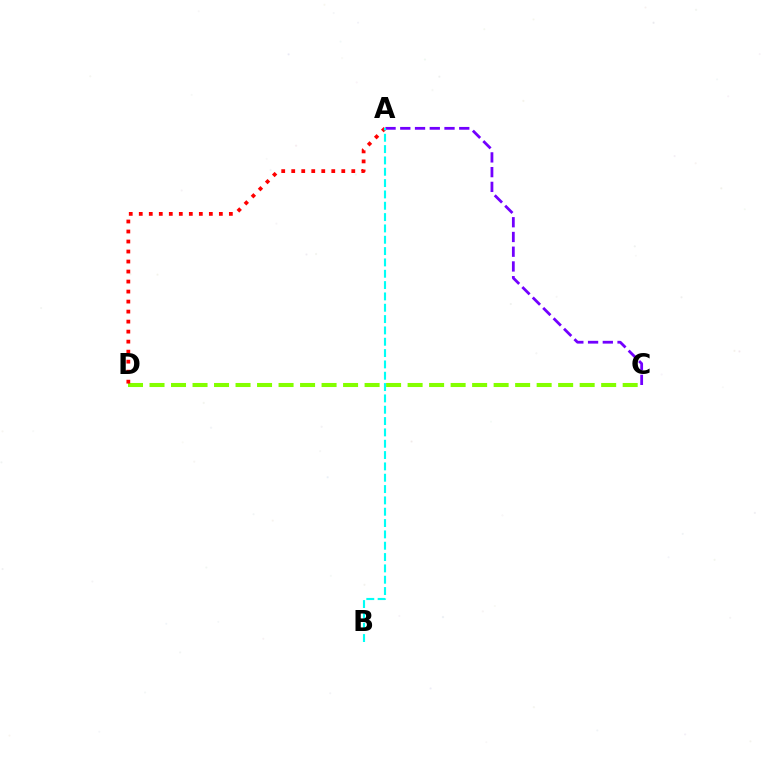{('C', 'D'): [{'color': '#84ff00', 'line_style': 'dashed', 'thickness': 2.92}], ('A', 'C'): [{'color': '#7200ff', 'line_style': 'dashed', 'thickness': 2.0}], ('A', 'D'): [{'color': '#ff0000', 'line_style': 'dotted', 'thickness': 2.72}], ('A', 'B'): [{'color': '#00fff6', 'line_style': 'dashed', 'thickness': 1.54}]}